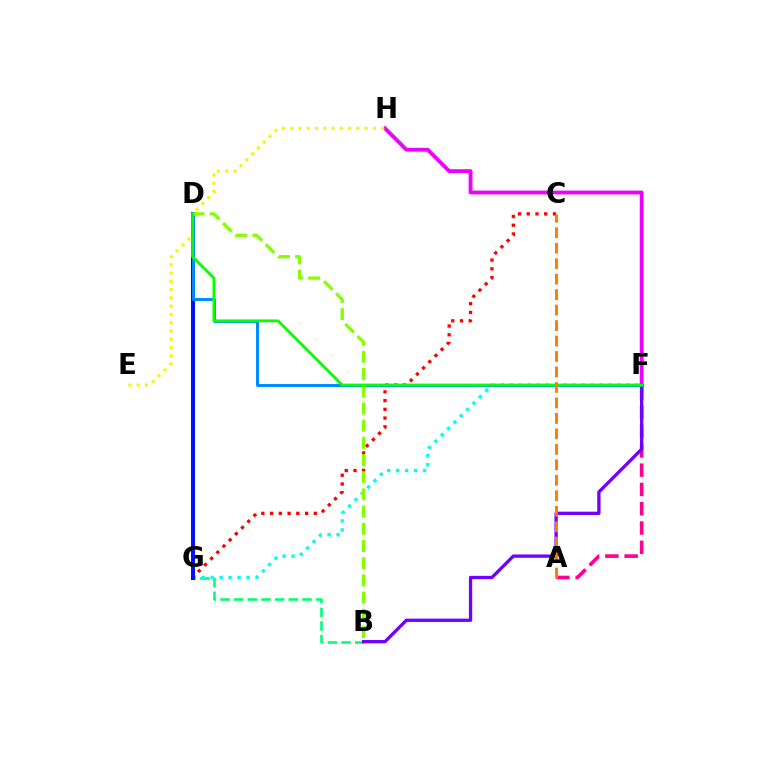{('A', 'F'): [{'color': '#ff0094', 'line_style': 'dashed', 'thickness': 2.62}], ('F', 'H'): [{'color': '#ee00ff', 'line_style': 'solid', 'thickness': 2.76}], ('B', 'G'): [{'color': '#00ff74', 'line_style': 'dashed', 'thickness': 1.86}], ('F', 'G'): [{'color': '#00fff6', 'line_style': 'dotted', 'thickness': 2.44}], ('C', 'G'): [{'color': '#ff0000', 'line_style': 'dotted', 'thickness': 2.38}], ('E', 'H'): [{'color': '#fcf500', 'line_style': 'dotted', 'thickness': 2.25}], ('D', 'G'): [{'color': '#0010ff', 'line_style': 'solid', 'thickness': 2.9}], ('B', 'F'): [{'color': '#7200ff', 'line_style': 'solid', 'thickness': 2.38}], ('D', 'F'): [{'color': '#008cff', 'line_style': 'solid', 'thickness': 2.13}, {'color': '#08ff00', 'line_style': 'solid', 'thickness': 2.03}], ('B', 'D'): [{'color': '#84ff00', 'line_style': 'dashed', 'thickness': 2.34}], ('A', 'C'): [{'color': '#ff7c00', 'line_style': 'dashed', 'thickness': 2.1}]}